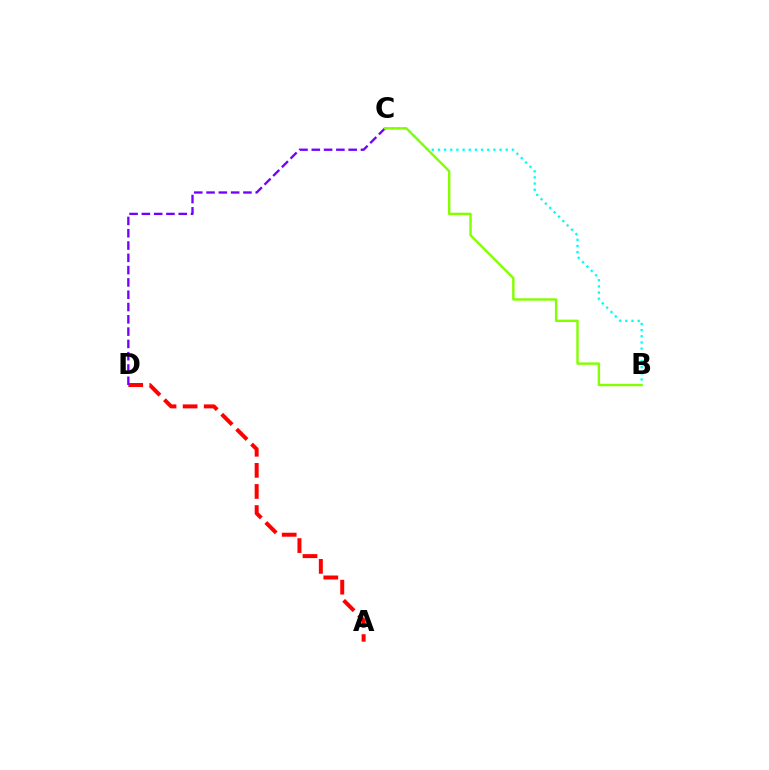{('B', 'C'): [{'color': '#00fff6', 'line_style': 'dotted', 'thickness': 1.67}, {'color': '#84ff00', 'line_style': 'solid', 'thickness': 1.73}], ('A', 'D'): [{'color': '#ff0000', 'line_style': 'dashed', 'thickness': 2.87}], ('C', 'D'): [{'color': '#7200ff', 'line_style': 'dashed', 'thickness': 1.67}]}